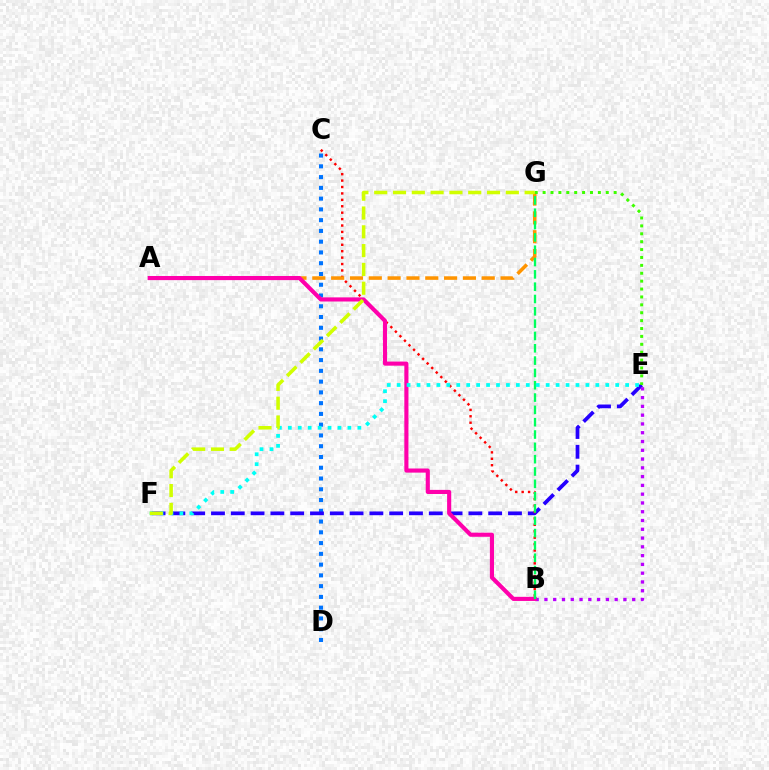{('C', 'D'): [{'color': '#0074ff', 'line_style': 'dotted', 'thickness': 2.92}], ('E', 'F'): [{'color': '#2500ff', 'line_style': 'dashed', 'thickness': 2.69}, {'color': '#00fff6', 'line_style': 'dotted', 'thickness': 2.7}], ('B', 'C'): [{'color': '#ff0000', 'line_style': 'dotted', 'thickness': 1.74}], ('A', 'G'): [{'color': '#ff9400', 'line_style': 'dashed', 'thickness': 2.56}], ('E', 'G'): [{'color': '#3dff00', 'line_style': 'dotted', 'thickness': 2.14}], ('B', 'E'): [{'color': '#b900ff', 'line_style': 'dotted', 'thickness': 2.38}], ('A', 'B'): [{'color': '#ff00ac', 'line_style': 'solid', 'thickness': 2.97}], ('B', 'G'): [{'color': '#00ff5c', 'line_style': 'dashed', 'thickness': 1.67}], ('F', 'G'): [{'color': '#d1ff00', 'line_style': 'dashed', 'thickness': 2.55}]}